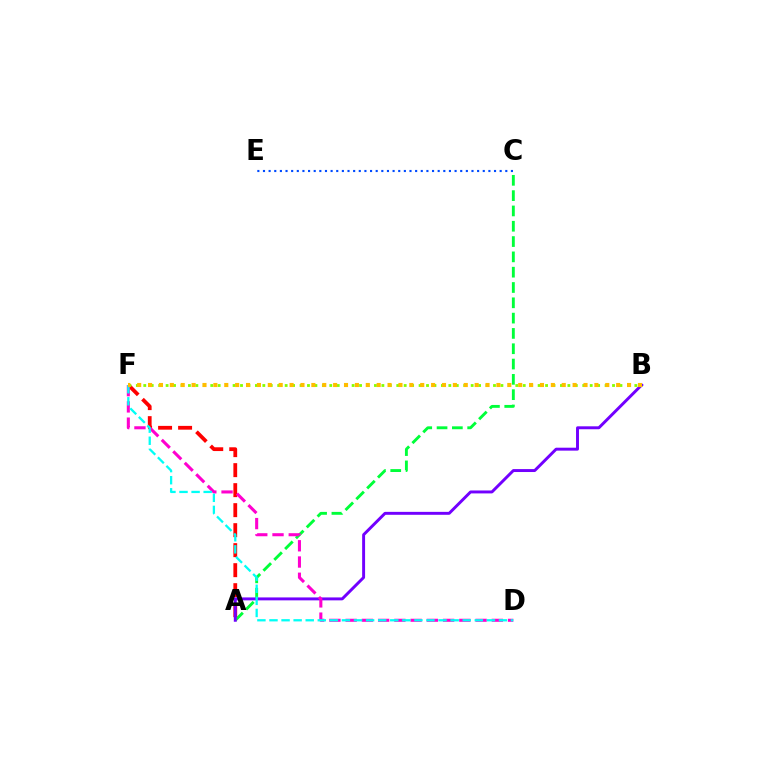{('C', 'E'): [{'color': '#004bff', 'line_style': 'dotted', 'thickness': 1.53}], ('A', 'C'): [{'color': '#00ff39', 'line_style': 'dashed', 'thickness': 2.08}], ('A', 'F'): [{'color': '#ff0000', 'line_style': 'dashed', 'thickness': 2.72}], ('B', 'F'): [{'color': '#84ff00', 'line_style': 'dotted', 'thickness': 2.02}, {'color': '#ffbd00', 'line_style': 'dotted', 'thickness': 2.96}], ('A', 'B'): [{'color': '#7200ff', 'line_style': 'solid', 'thickness': 2.11}], ('D', 'F'): [{'color': '#ff00cf', 'line_style': 'dashed', 'thickness': 2.21}, {'color': '#00fff6', 'line_style': 'dashed', 'thickness': 1.64}]}